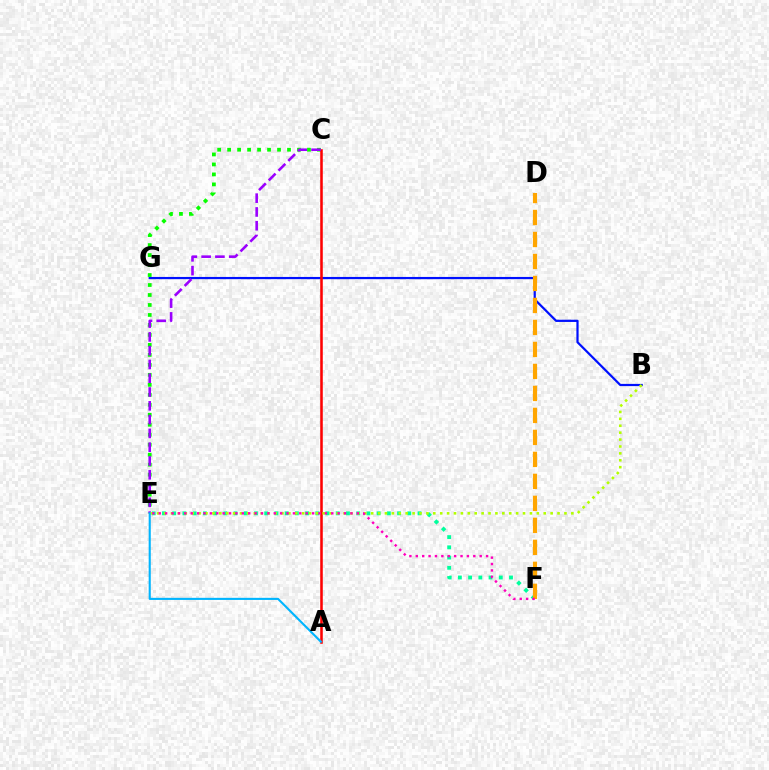{('B', 'G'): [{'color': '#0010ff', 'line_style': 'solid', 'thickness': 1.6}], ('C', 'E'): [{'color': '#08ff00', 'line_style': 'dotted', 'thickness': 2.71}, {'color': '#9b00ff', 'line_style': 'dashed', 'thickness': 1.87}], ('A', 'C'): [{'color': '#ff0000', 'line_style': 'solid', 'thickness': 1.84}], ('E', 'F'): [{'color': '#00ff9d', 'line_style': 'dotted', 'thickness': 2.78}, {'color': '#ff00bd', 'line_style': 'dotted', 'thickness': 1.74}], ('D', 'F'): [{'color': '#ffa500', 'line_style': 'dashed', 'thickness': 2.99}], ('B', 'E'): [{'color': '#b3ff00', 'line_style': 'dotted', 'thickness': 1.88}], ('A', 'E'): [{'color': '#00b5ff', 'line_style': 'solid', 'thickness': 1.52}]}